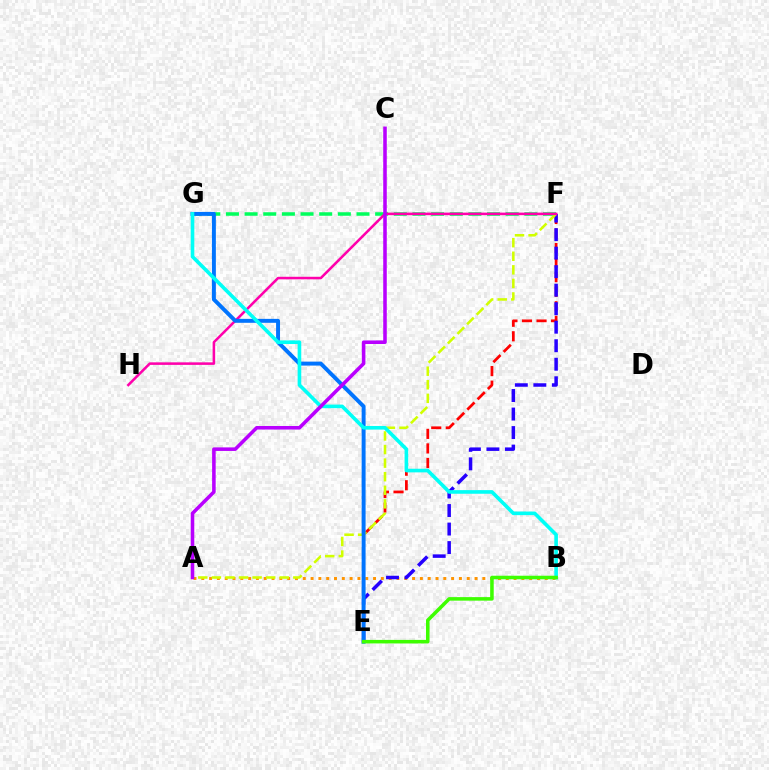{('F', 'G'): [{'color': '#00ff5c', 'line_style': 'dashed', 'thickness': 2.53}], ('E', 'F'): [{'color': '#ff0000', 'line_style': 'dashed', 'thickness': 1.98}, {'color': '#2500ff', 'line_style': 'dashed', 'thickness': 2.52}], ('A', 'B'): [{'color': '#ff9400', 'line_style': 'dotted', 'thickness': 2.12}], ('A', 'F'): [{'color': '#d1ff00', 'line_style': 'dashed', 'thickness': 1.84}], ('F', 'H'): [{'color': '#ff00ac', 'line_style': 'solid', 'thickness': 1.83}], ('E', 'G'): [{'color': '#0074ff', 'line_style': 'solid', 'thickness': 2.84}], ('B', 'G'): [{'color': '#00fff6', 'line_style': 'solid', 'thickness': 2.61}], ('A', 'C'): [{'color': '#b900ff', 'line_style': 'solid', 'thickness': 2.56}], ('B', 'E'): [{'color': '#3dff00', 'line_style': 'solid', 'thickness': 2.55}]}